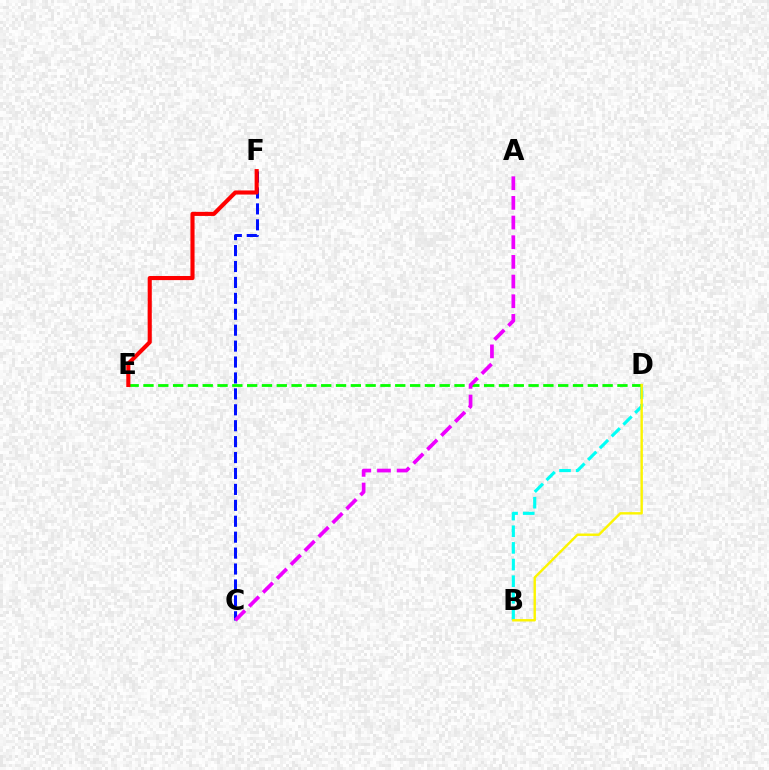{('D', 'E'): [{'color': '#08ff00', 'line_style': 'dashed', 'thickness': 2.01}], ('C', 'F'): [{'color': '#0010ff', 'line_style': 'dashed', 'thickness': 2.16}], ('E', 'F'): [{'color': '#ff0000', 'line_style': 'solid', 'thickness': 2.95}], ('B', 'D'): [{'color': '#00fff6', 'line_style': 'dashed', 'thickness': 2.26}, {'color': '#fcf500', 'line_style': 'solid', 'thickness': 1.74}], ('A', 'C'): [{'color': '#ee00ff', 'line_style': 'dashed', 'thickness': 2.67}]}